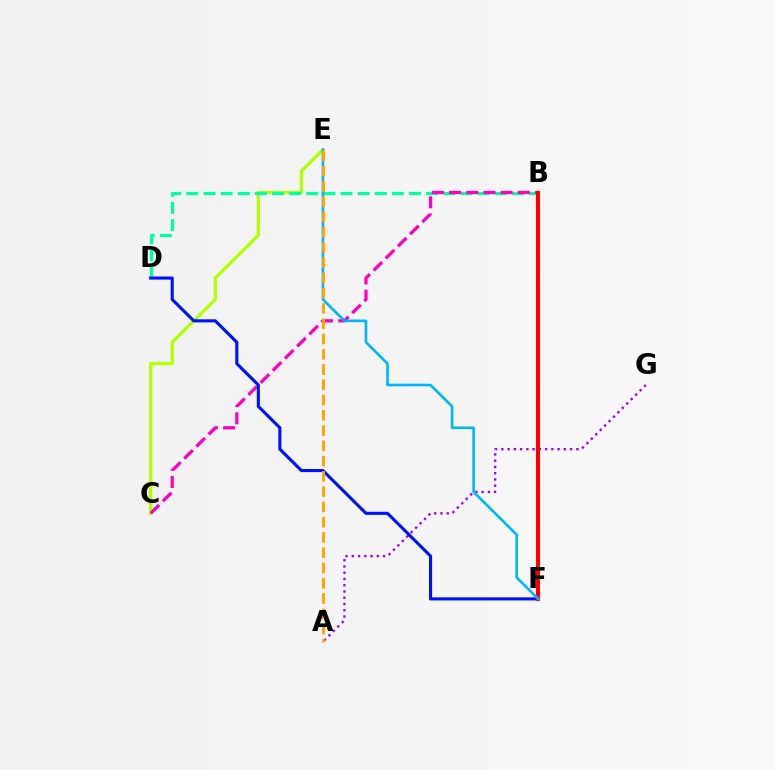{('A', 'G'): [{'color': '#9b00ff', 'line_style': 'dotted', 'thickness': 1.7}], ('C', 'E'): [{'color': '#b3ff00', 'line_style': 'solid', 'thickness': 2.35}], ('B', 'D'): [{'color': '#00ff9d', 'line_style': 'dashed', 'thickness': 2.33}], ('B', 'F'): [{'color': '#08ff00', 'line_style': 'dotted', 'thickness': 2.33}, {'color': '#ff0000', 'line_style': 'solid', 'thickness': 2.92}], ('B', 'C'): [{'color': '#ff00bd', 'line_style': 'dashed', 'thickness': 2.33}], ('D', 'F'): [{'color': '#0010ff', 'line_style': 'solid', 'thickness': 2.23}], ('E', 'F'): [{'color': '#00b5ff', 'line_style': 'solid', 'thickness': 1.89}], ('A', 'E'): [{'color': '#ffa500', 'line_style': 'dashed', 'thickness': 2.07}]}